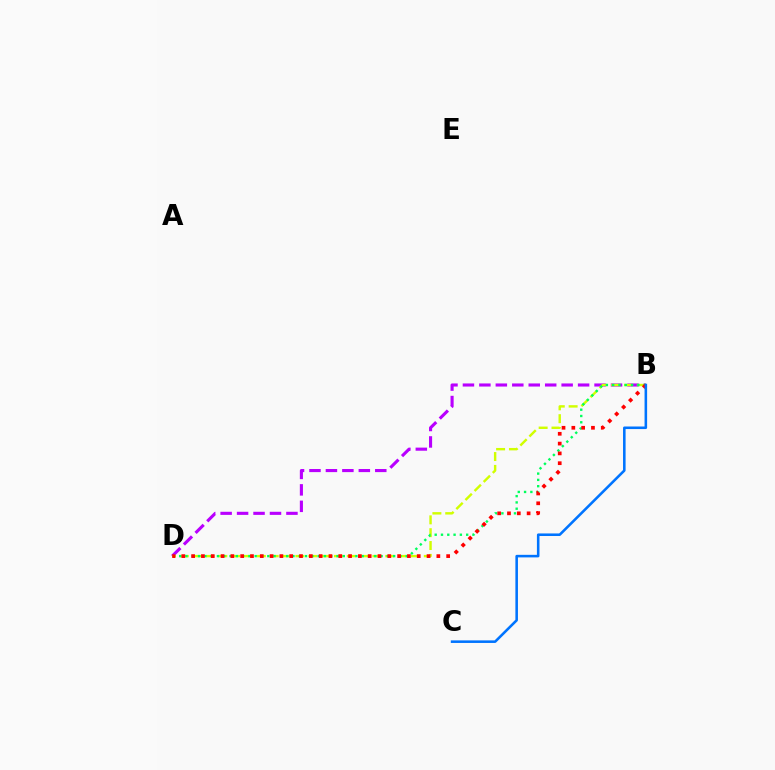{('B', 'D'): [{'color': '#b900ff', 'line_style': 'dashed', 'thickness': 2.24}, {'color': '#d1ff00', 'line_style': 'dashed', 'thickness': 1.74}, {'color': '#00ff5c', 'line_style': 'dotted', 'thickness': 1.71}, {'color': '#ff0000', 'line_style': 'dotted', 'thickness': 2.67}], ('B', 'C'): [{'color': '#0074ff', 'line_style': 'solid', 'thickness': 1.85}]}